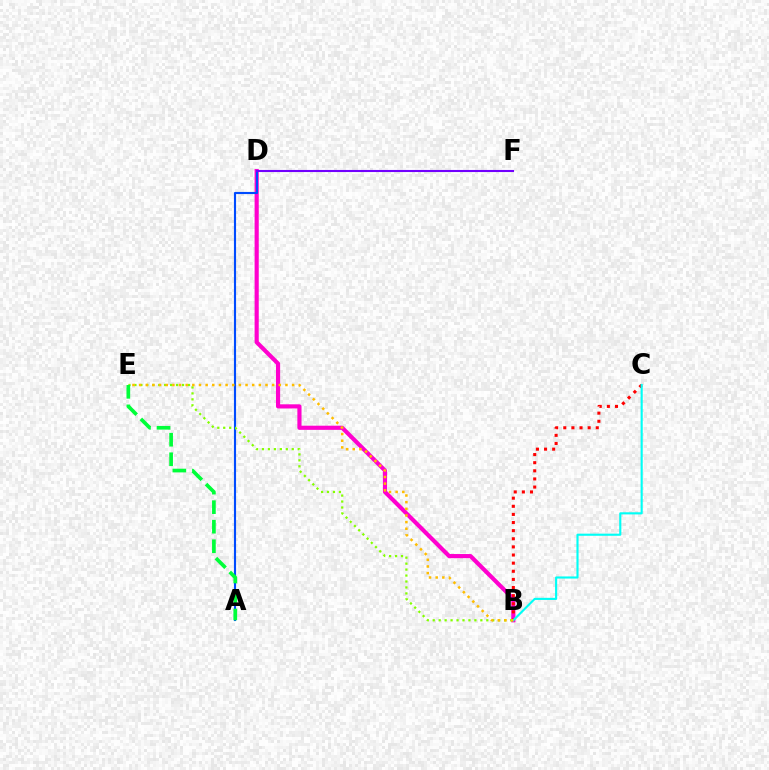{('B', 'D'): [{'color': '#ff00cf', 'line_style': 'solid', 'thickness': 2.99}], ('B', 'C'): [{'color': '#ff0000', 'line_style': 'dotted', 'thickness': 2.21}, {'color': '#00fff6', 'line_style': 'solid', 'thickness': 1.53}], ('A', 'D'): [{'color': '#004bff', 'line_style': 'solid', 'thickness': 1.54}], ('B', 'E'): [{'color': '#84ff00', 'line_style': 'dotted', 'thickness': 1.62}, {'color': '#ffbd00', 'line_style': 'dotted', 'thickness': 1.81}], ('A', 'E'): [{'color': '#00ff39', 'line_style': 'dashed', 'thickness': 2.65}], ('D', 'F'): [{'color': '#7200ff', 'line_style': 'solid', 'thickness': 1.51}]}